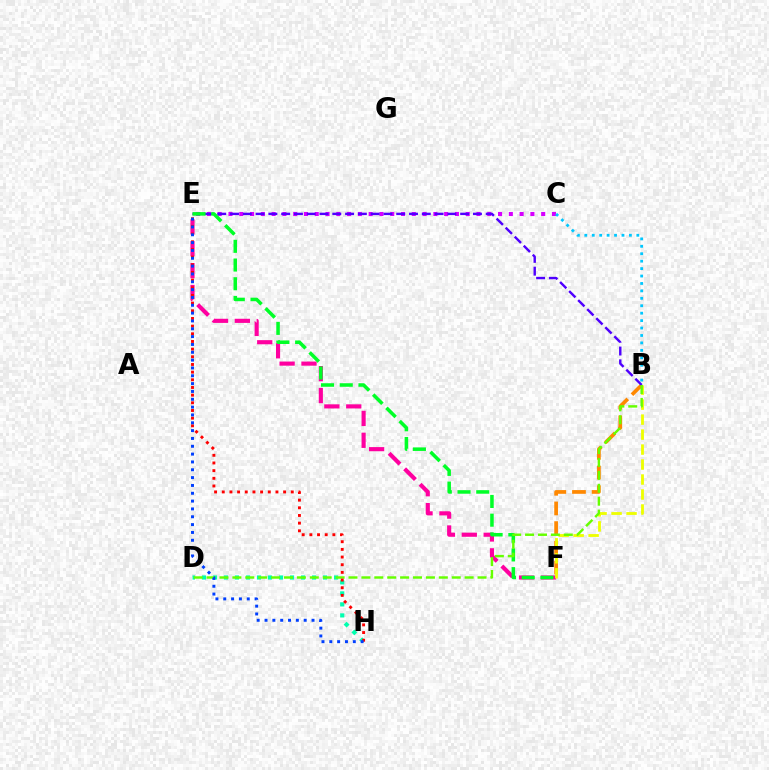{('C', 'E'): [{'color': '#d600ff', 'line_style': 'dotted', 'thickness': 2.93}], ('B', 'F'): [{'color': '#ff8800', 'line_style': 'dashed', 'thickness': 2.67}, {'color': '#eeff00', 'line_style': 'dashed', 'thickness': 2.03}], ('E', 'F'): [{'color': '#ff00a0', 'line_style': 'dashed', 'thickness': 2.97}, {'color': '#00ff27', 'line_style': 'dashed', 'thickness': 2.54}], ('B', 'E'): [{'color': '#4f00ff', 'line_style': 'dashed', 'thickness': 1.74}], ('B', 'C'): [{'color': '#00c7ff', 'line_style': 'dotted', 'thickness': 2.02}], ('D', 'H'): [{'color': '#00ffaf', 'line_style': 'dotted', 'thickness': 2.99}], ('B', 'D'): [{'color': '#66ff00', 'line_style': 'dashed', 'thickness': 1.75}], ('E', 'H'): [{'color': '#ff0000', 'line_style': 'dotted', 'thickness': 2.08}, {'color': '#003fff', 'line_style': 'dotted', 'thickness': 2.13}]}